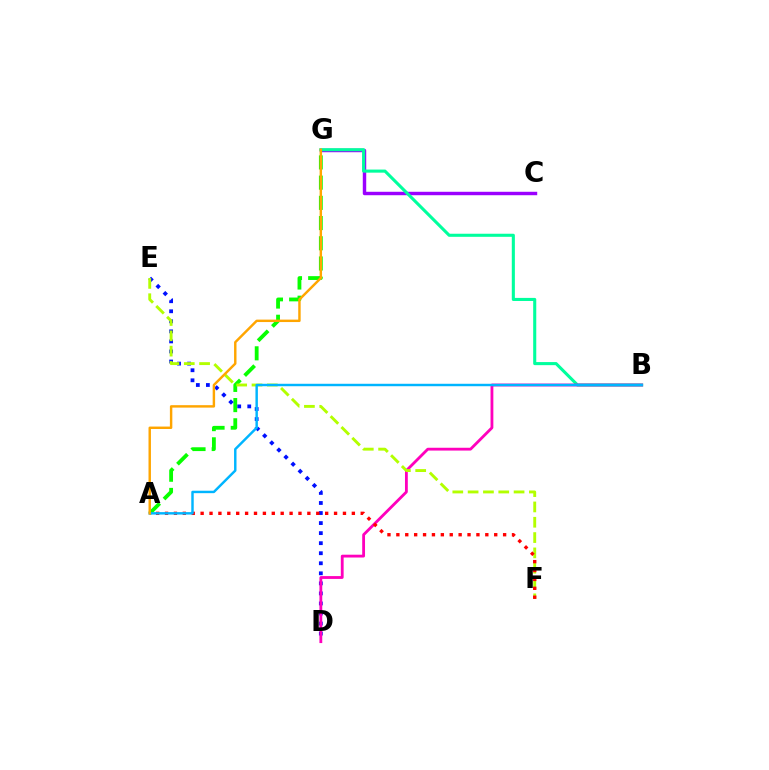{('A', 'G'): [{'color': '#08ff00', 'line_style': 'dashed', 'thickness': 2.75}, {'color': '#ffa500', 'line_style': 'solid', 'thickness': 1.75}], ('C', 'G'): [{'color': '#9b00ff', 'line_style': 'solid', 'thickness': 2.47}], ('D', 'E'): [{'color': '#0010ff', 'line_style': 'dotted', 'thickness': 2.73}], ('B', 'G'): [{'color': '#00ff9d', 'line_style': 'solid', 'thickness': 2.22}], ('B', 'D'): [{'color': '#ff00bd', 'line_style': 'solid', 'thickness': 2.03}], ('E', 'F'): [{'color': '#b3ff00', 'line_style': 'dashed', 'thickness': 2.08}], ('A', 'F'): [{'color': '#ff0000', 'line_style': 'dotted', 'thickness': 2.42}], ('A', 'B'): [{'color': '#00b5ff', 'line_style': 'solid', 'thickness': 1.76}]}